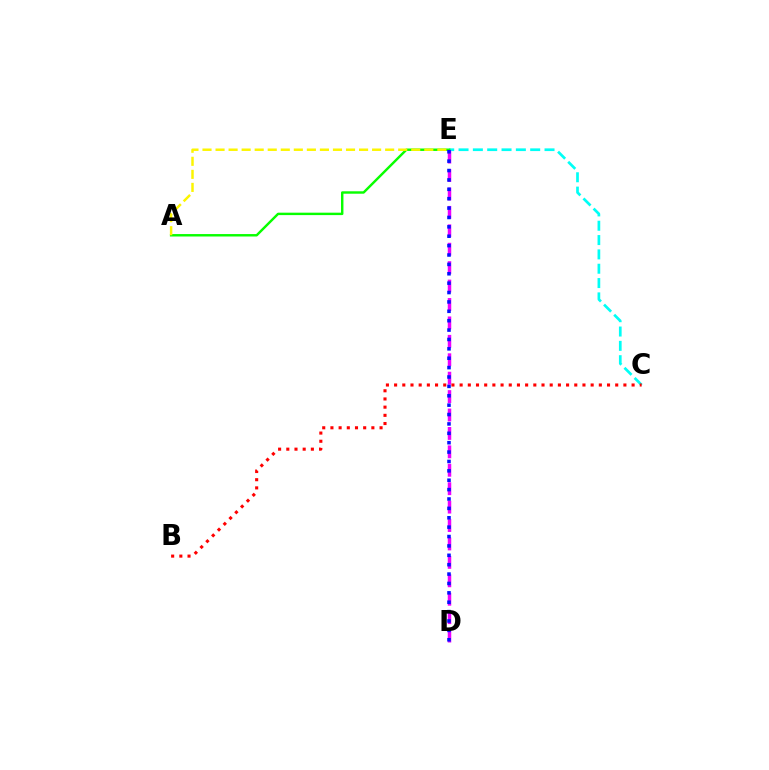{('C', 'E'): [{'color': '#00fff6', 'line_style': 'dashed', 'thickness': 1.95}], ('A', 'E'): [{'color': '#08ff00', 'line_style': 'solid', 'thickness': 1.75}, {'color': '#fcf500', 'line_style': 'dashed', 'thickness': 1.77}], ('D', 'E'): [{'color': '#ee00ff', 'line_style': 'dashed', 'thickness': 2.5}, {'color': '#0010ff', 'line_style': 'dotted', 'thickness': 2.55}], ('B', 'C'): [{'color': '#ff0000', 'line_style': 'dotted', 'thickness': 2.22}]}